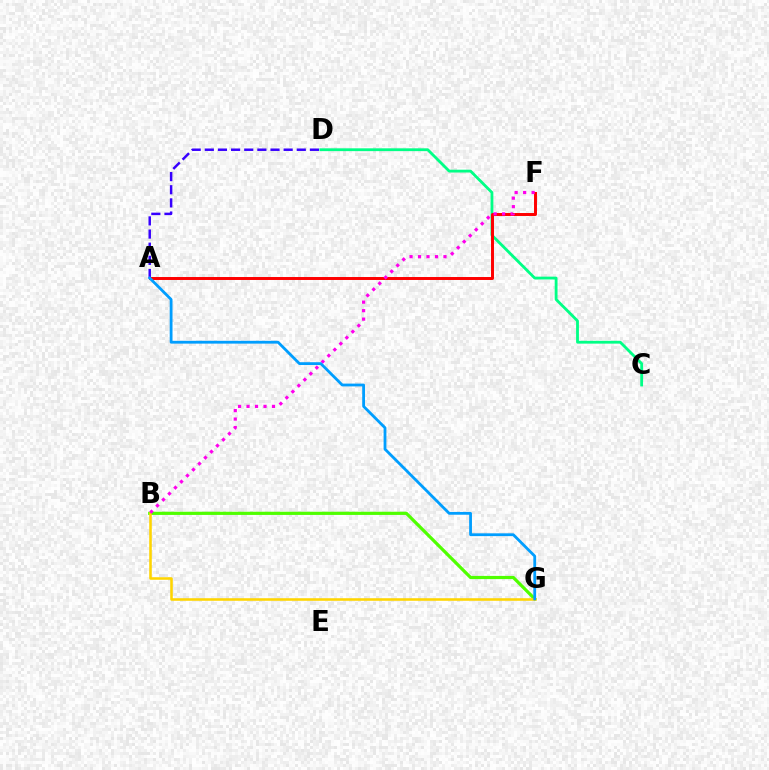{('A', 'D'): [{'color': '#3700ff', 'line_style': 'dashed', 'thickness': 1.78}], ('C', 'D'): [{'color': '#00ff86', 'line_style': 'solid', 'thickness': 2.03}], ('B', 'G'): [{'color': '#4fff00', 'line_style': 'solid', 'thickness': 2.3}, {'color': '#ffd500', 'line_style': 'solid', 'thickness': 1.84}], ('A', 'F'): [{'color': '#ff0000', 'line_style': 'solid', 'thickness': 2.13}], ('B', 'F'): [{'color': '#ff00ed', 'line_style': 'dotted', 'thickness': 2.3}], ('A', 'G'): [{'color': '#009eff', 'line_style': 'solid', 'thickness': 2.01}]}